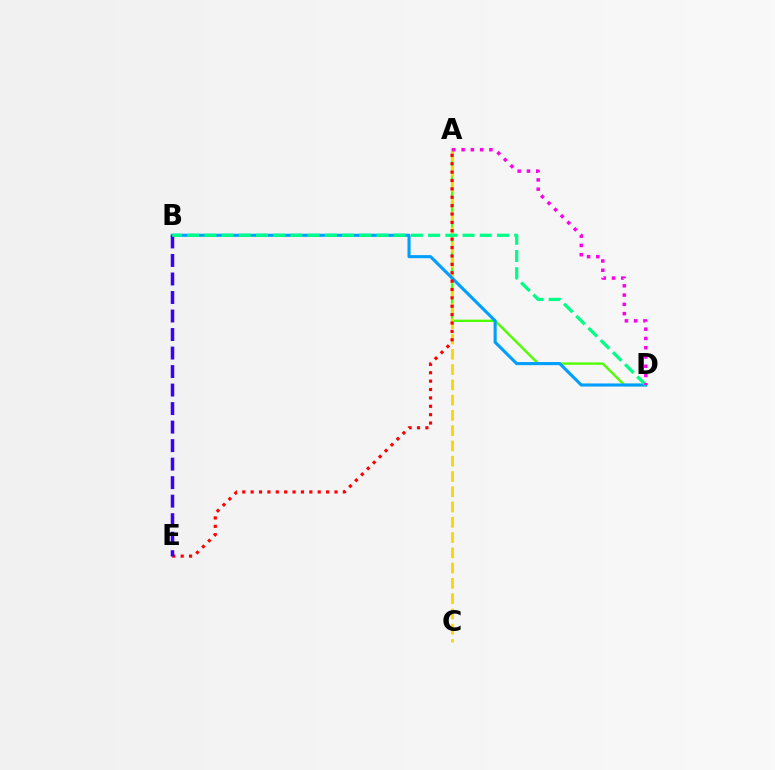{('A', 'D'): [{'color': '#4fff00', 'line_style': 'solid', 'thickness': 1.71}, {'color': '#ff00ed', 'line_style': 'dotted', 'thickness': 2.52}], ('A', 'C'): [{'color': '#ffd500', 'line_style': 'dashed', 'thickness': 2.07}], ('B', 'D'): [{'color': '#009eff', 'line_style': 'solid', 'thickness': 2.22}, {'color': '#00ff86', 'line_style': 'dashed', 'thickness': 2.34}], ('A', 'E'): [{'color': '#ff0000', 'line_style': 'dotted', 'thickness': 2.28}], ('B', 'E'): [{'color': '#3700ff', 'line_style': 'dashed', 'thickness': 2.52}]}